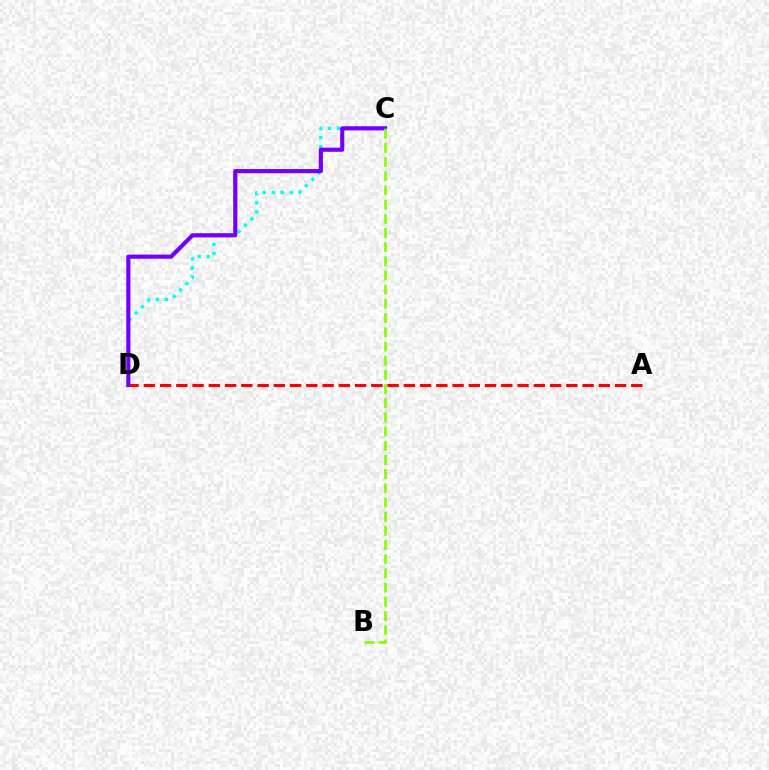{('C', 'D'): [{'color': '#00fff6', 'line_style': 'dotted', 'thickness': 2.44}, {'color': '#7200ff', 'line_style': 'solid', 'thickness': 2.99}], ('A', 'D'): [{'color': '#ff0000', 'line_style': 'dashed', 'thickness': 2.21}], ('B', 'C'): [{'color': '#84ff00', 'line_style': 'dashed', 'thickness': 1.93}]}